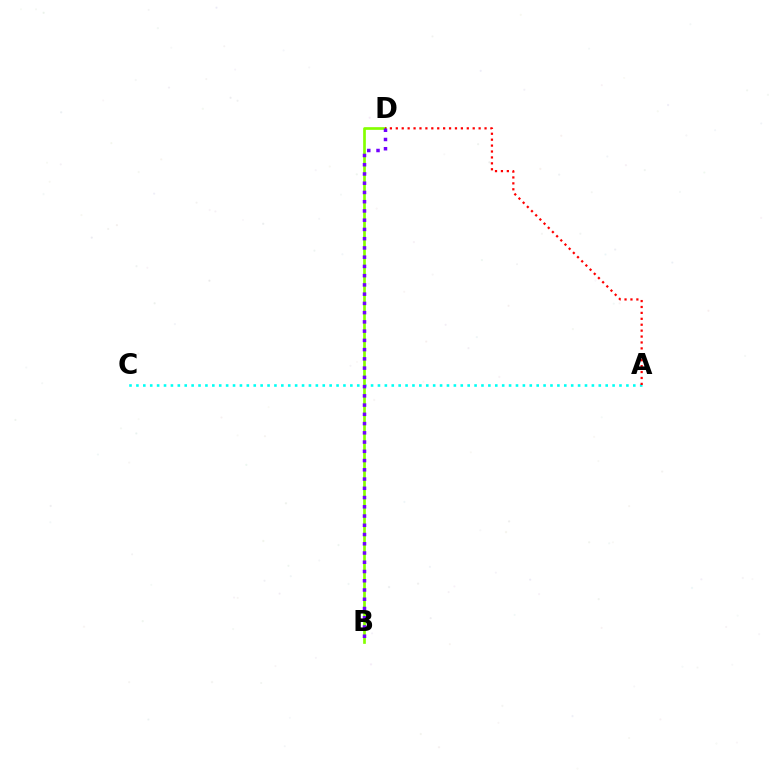{('A', 'C'): [{'color': '#00fff6', 'line_style': 'dotted', 'thickness': 1.88}], ('B', 'D'): [{'color': '#84ff00', 'line_style': 'solid', 'thickness': 1.94}, {'color': '#7200ff', 'line_style': 'dotted', 'thickness': 2.51}], ('A', 'D'): [{'color': '#ff0000', 'line_style': 'dotted', 'thickness': 1.61}]}